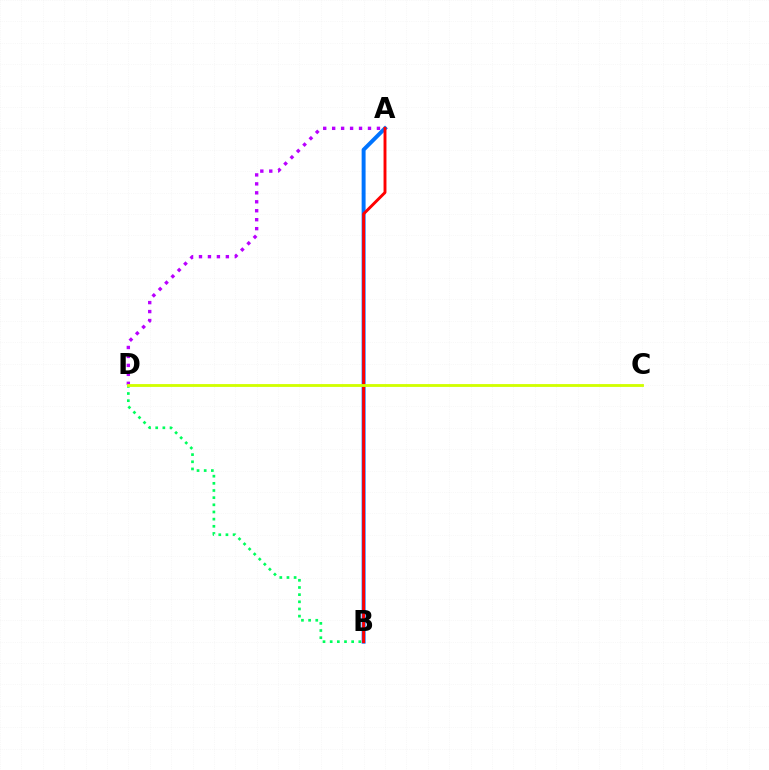{('A', 'B'): [{'color': '#0074ff', 'line_style': 'solid', 'thickness': 2.84}, {'color': '#ff0000', 'line_style': 'solid', 'thickness': 2.1}], ('B', 'D'): [{'color': '#00ff5c', 'line_style': 'dotted', 'thickness': 1.94}], ('A', 'D'): [{'color': '#b900ff', 'line_style': 'dotted', 'thickness': 2.43}], ('C', 'D'): [{'color': '#d1ff00', 'line_style': 'solid', 'thickness': 2.04}]}